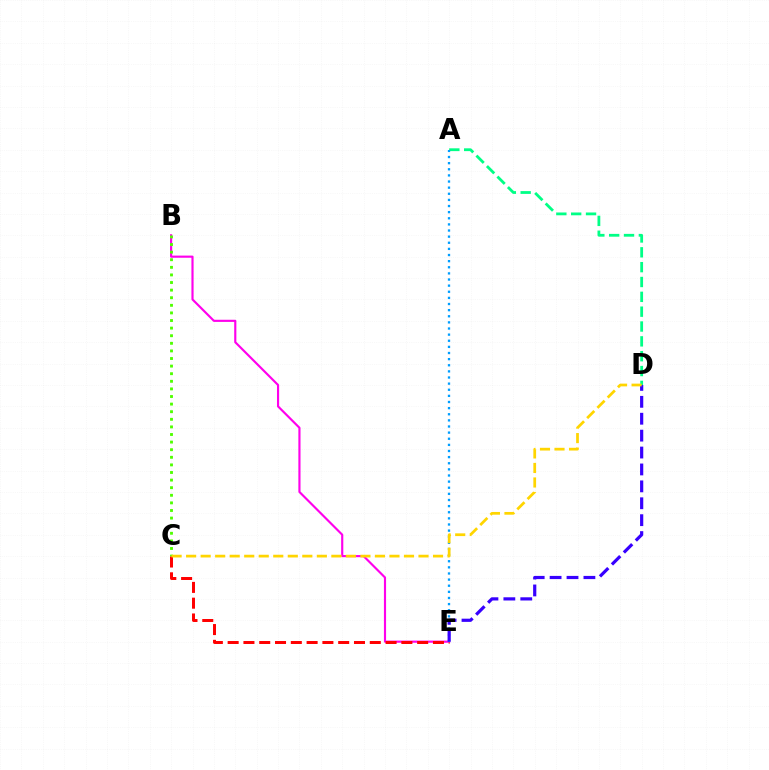{('B', 'E'): [{'color': '#ff00ed', 'line_style': 'solid', 'thickness': 1.55}], ('A', 'D'): [{'color': '#00ff86', 'line_style': 'dashed', 'thickness': 2.02}], ('B', 'C'): [{'color': '#4fff00', 'line_style': 'dotted', 'thickness': 2.06}], ('C', 'E'): [{'color': '#ff0000', 'line_style': 'dashed', 'thickness': 2.15}], ('A', 'E'): [{'color': '#009eff', 'line_style': 'dotted', 'thickness': 1.66}], ('D', 'E'): [{'color': '#3700ff', 'line_style': 'dashed', 'thickness': 2.3}], ('C', 'D'): [{'color': '#ffd500', 'line_style': 'dashed', 'thickness': 1.97}]}